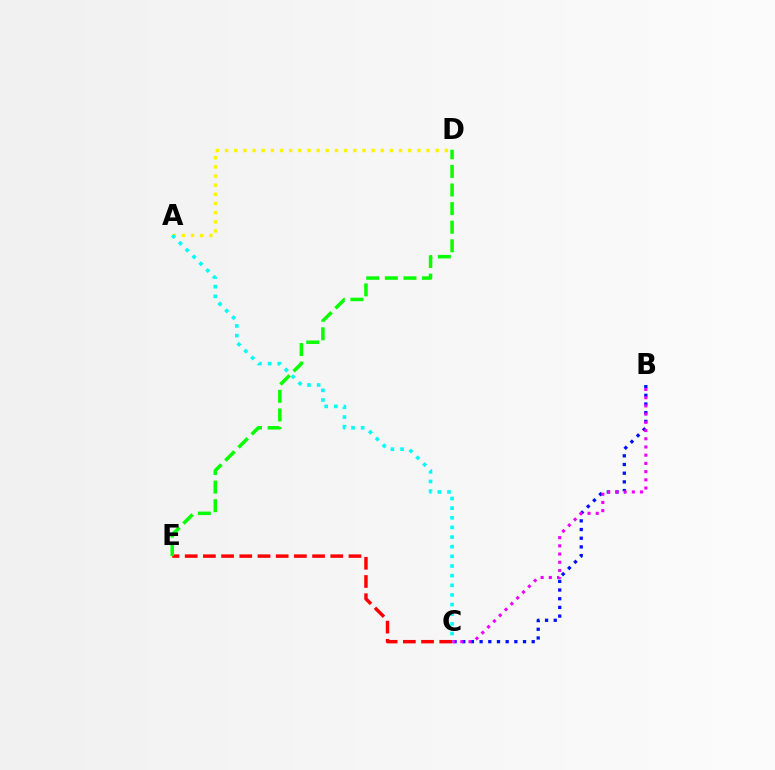{('B', 'C'): [{'color': '#0010ff', 'line_style': 'dotted', 'thickness': 2.36}, {'color': '#ee00ff', 'line_style': 'dotted', 'thickness': 2.23}], ('A', 'D'): [{'color': '#fcf500', 'line_style': 'dotted', 'thickness': 2.49}], ('A', 'C'): [{'color': '#00fff6', 'line_style': 'dotted', 'thickness': 2.62}], ('C', 'E'): [{'color': '#ff0000', 'line_style': 'dashed', 'thickness': 2.47}], ('D', 'E'): [{'color': '#08ff00', 'line_style': 'dashed', 'thickness': 2.53}]}